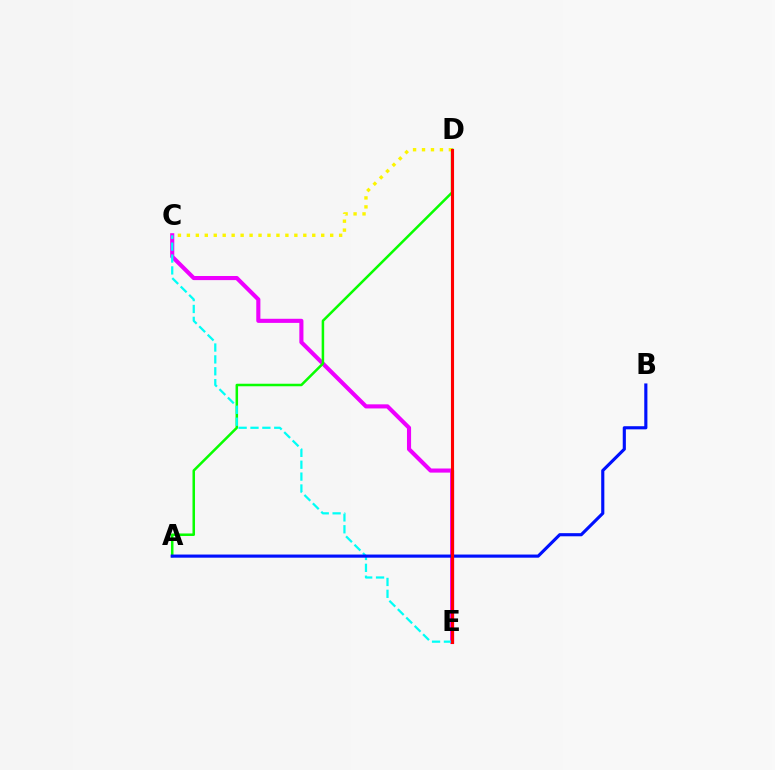{('C', 'E'): [{'color': '#ee00ff', 'line_style': 'solid', 'thickness': 2.96}, {'color': '#00fff6', 'line_style': 'dashed', 'thickness': 1.61}], ('A', 'D'): [{'color': '#08ff00', 'line_style': 'solid', 'thickness': 1.82}], ('C', 'D'): [{'color': '#fcf500', 'line_style': 'dotted', 'thickness': 2.43}], ('A', 'B'): [{'color': '#0010ff', 'line_style': 'solid', 'thickness': 2.26}], ('D', 'E'): [{'color': '#ff0000', 'line_style': 'solid', 'thickness': 2.24}]}